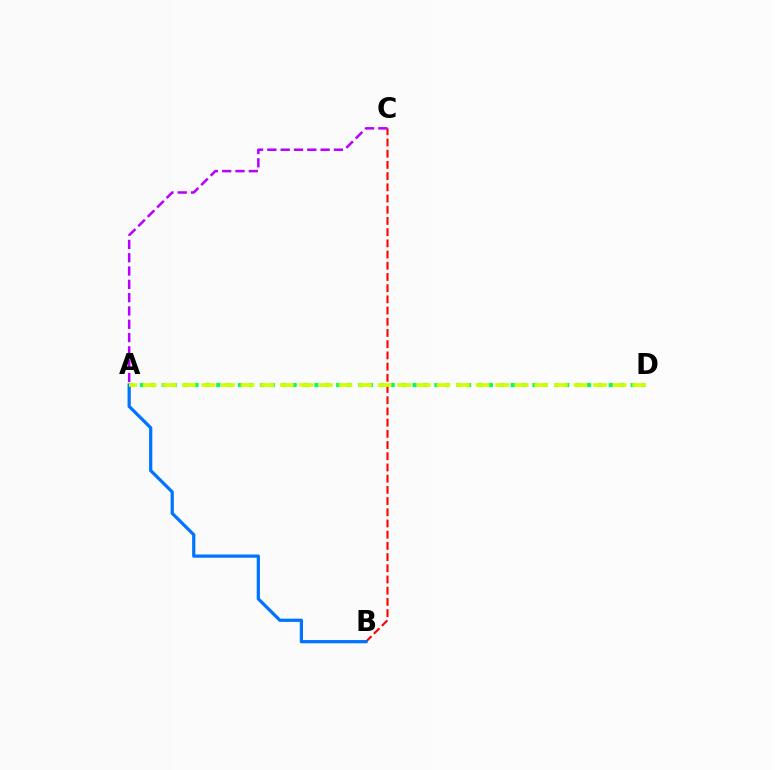{('A', 'D'): [{'color': '#00ff5c', 'line_style': 'dotted', 'thickness': 2.96}, {'color': '#d1ff00', 'line_style': 'dashed', 'thickness': 2.66}], ('B', 'C'): [{'color': '#ff0000', 'line_style': 'dashed', 'thickness': 1.52}], ('A', 'B'): [{'color': '#0074ff', 'line_style': 'solid', 'thickness': 2.32}], ('A', 'C'): [{'color': '#b900ff', 'line_style': 'dashed', 'thickness': 1.81}]}